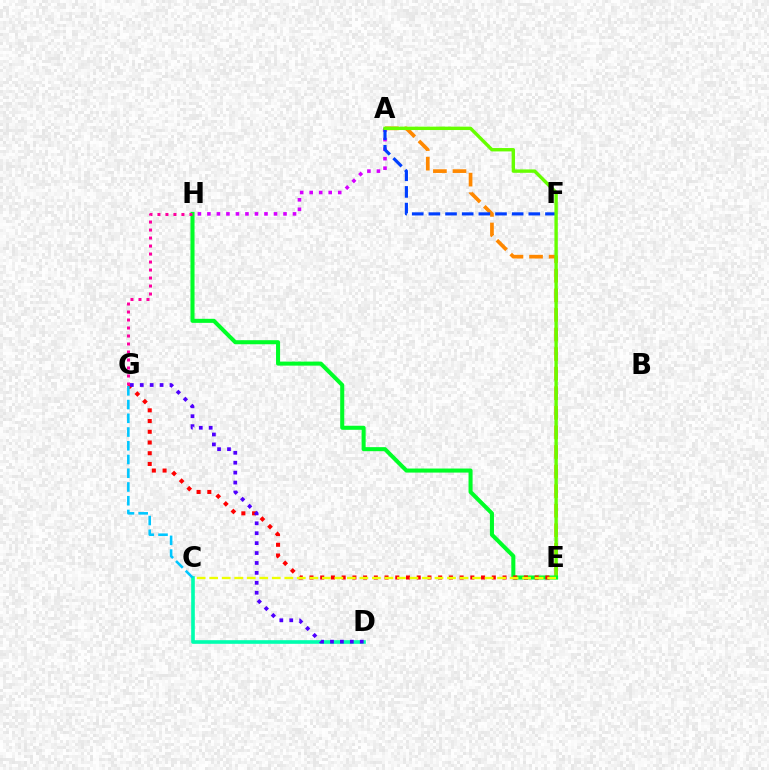{('A', 'H'): [{'color': '#d600ff', 'line_style': 'dotted', 'thickness': 2.58}], ('A', 'E'): [{'color': '#ff8800', 'line_style': 'dashed', 'thickness': 2.66}, {'color': '#66ff00', 'line_style': 'solid', 'thickness': 2.44}], ('C', 'D'): [{'color': '#00ffaf', 'line_style': 'solid', 'thickness': 2.61}], ('A', 'F'): [{'color': '#003fff', 'line_style': 'dashed', 'thickness': 2.26}], ('E', 'H'): [{'color': '#00ff27', 'line_style': 'solid', 'thickness': 2.92}], ('E', 'G'): [{'color': '#ff0000', 'line_style': 'dotted', 'thickness': 2.91}], ('D', 'G'): [{'color': '#4f00ff', 'line_style': 'dotted', 'thickness': 2.7}], ('C', 'E'): [{'color': '#eeff00', 'line_style': 'dashed', 'thickness': 1.7}], ('G', 'H'): [{'color': '#ff00a0', 'line_style': 'dotted', 'thickness': 2.17}], ('C', 'G'): [{'color': '#00c7ff', 'line_style': 'dashed', 'thickness': 1.87}]}